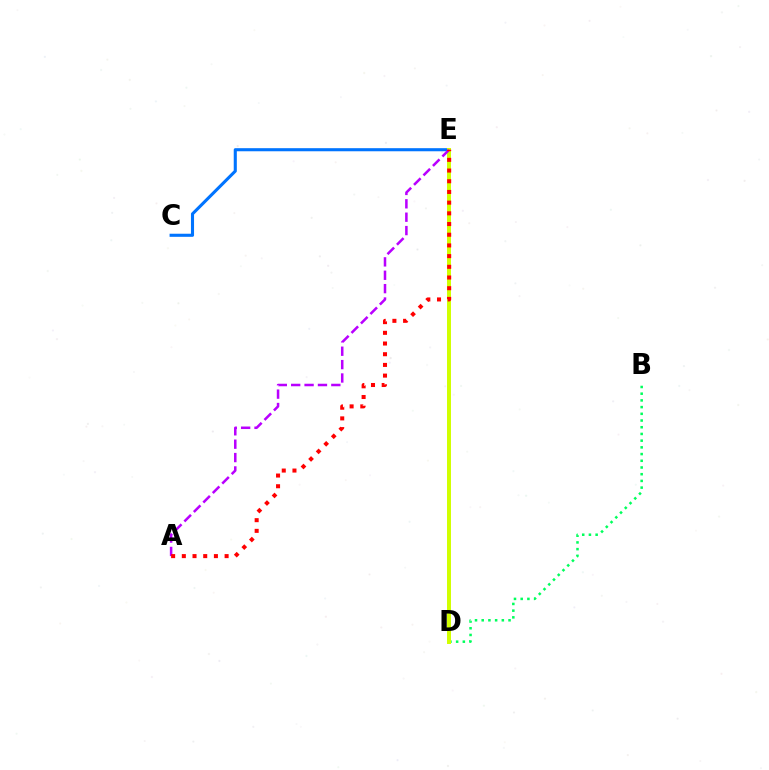{('C', 'E'): [{'color': '#0074ff', 'line_style': 'solid', 'thickness': 2.22}], ('B', 'D'): [{'color': '#00ff5c', 'line_style': 'dotted', 'thickness': 1.82}], ('D', 'E'): [{'color': '#d1ff00', 'line_style': 'solid', 'thickness': 2.86}], ('A', 'E'): [{'color': '#b900ff', 'line_style': 'dashed', 'thickness': 1.82}, {'color': '#ff0000', 'line_style': 'dotted', 'thickness': 2.91}]}